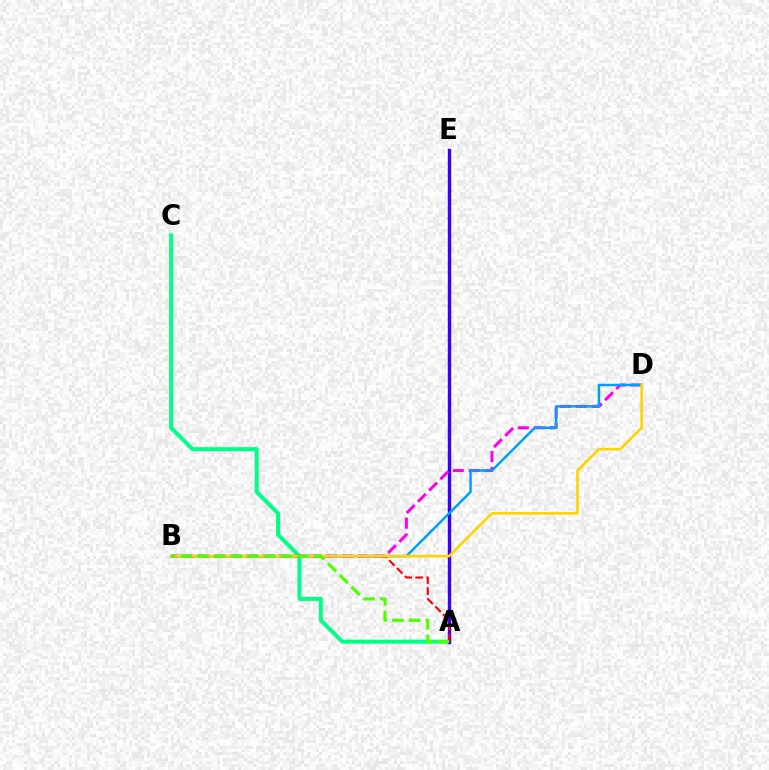{('A', 'C'): [{'color': '#00ff86', 'line_style': 'solid', 'thickness': 2.87}], ('A', 'E'): [{'color': '#3700ff', 'line_style': 'solid', 'thickness': 2.43}], ('B', 'D'): [{'color': '#ff00ed', 'line_style': 'dashed', 'thickness': 2.16}, {'color': '#009eff', 'line_style': 'solid', 'thickness': 1.78}, {'color': '#ffd500', 'line_style': 'solid', 'thickness': 1.91}], ('A', 'B'): [{'color': '#ff0000', 'line_style': 'dashed', 'thickness': 1.51}, {'color': '#4fff00', 'line_style': 'dashed', 'thickness': 2.27}]}